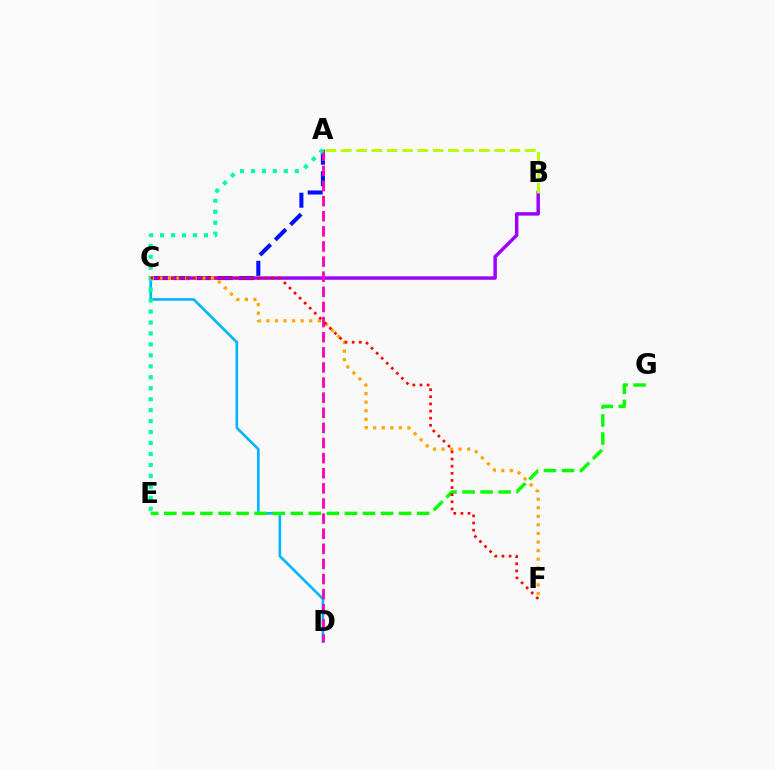{('C', 'D'): [{'color': '#00b5ff', 'line_style': 'solid', 'thickness': 1.89}], ('A', 'C'): [{'color': '#0010ff', 'line_style': 'dashed', 'thickness': 2.92}], ('B', 'C'): [{'color': '#9b00ff', 'line_style': 'solid', 'thickness': 2.49}], ('E', 'G'): [{'color': '#08ff00', 'line_style': 'dashed', 'thickness': 2.45}], ('C', 'F'): [{'color': '#ffa500', 'line_style': 'dotted', 'thickness': 2.33}, {'color': '#ff0000', 'line_style': 'dotted', 'thickness': 1.94}], ('A', 'D'): [{'color': '#ff00bd', 'line_style': 'dashed', 'thickness': 2.05}], ('A', 'E'): [{'color': '#00ff9d', 'line_style': 'dotted', 'thickness': 2.98}], ('A', 'B'): [{'color': '#b3ff00', 'line_style': 'dashed', 'thickness': 2.08}]}